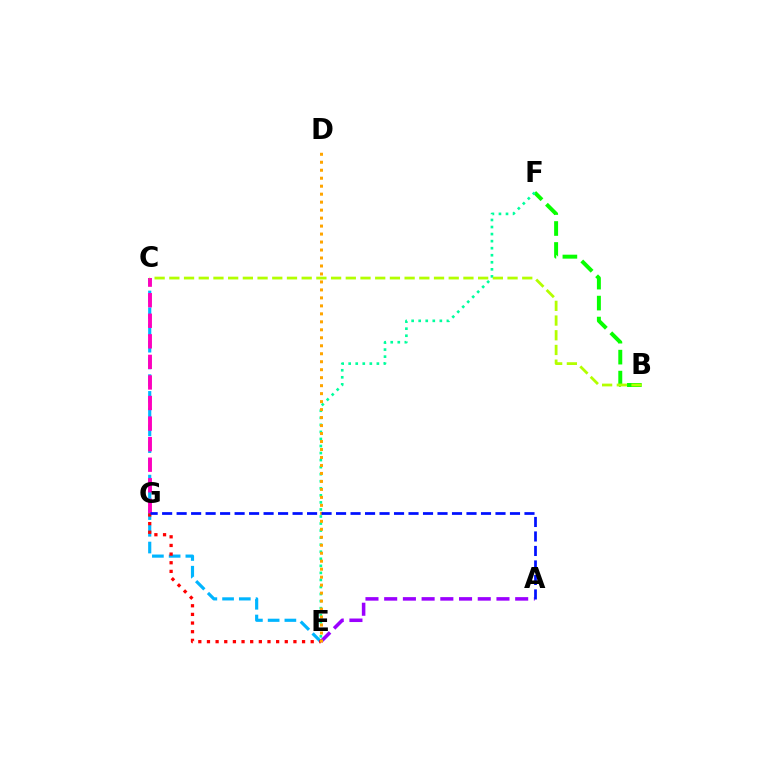{('C', 'E'): [{'color': '#00b5ff', 'line_style': 'dashed', 'thickness': 2.27}], ('C', 'G'): [{'color': '#ff00bd', 'line_style': 'dashed', 'thickness': 2.79}], ('B', 'F'): [{'color': '#08ff00', 'line_style': 'dashed', 'thickness': 2.85}], ('E', 'F'): [{'color': '#00ff9d', 'line_style': 'dotted', 'thickness': 1.92}], ('E', 'G'): [{'color': '#ff0000', 'line_style': 'dotted', 'thickness': 2.35}], ('A', 'E'): [{'color': '#9b00ff', 'line_style': 'dashed', 'thickness': 2.54}], ('D', 'E'): [{'color': '#ffa500', 'line_style': 'dotted', 'thickness': 2.17}], ('B', 'C'): [{'color': '#b3ff00', 'line_style': 'dashed', 'thickness': 2.0}], ('A', 'G'): [{'color': '#0010ff', 'line_style': 'dashed', 'thickness': 1.97}]}